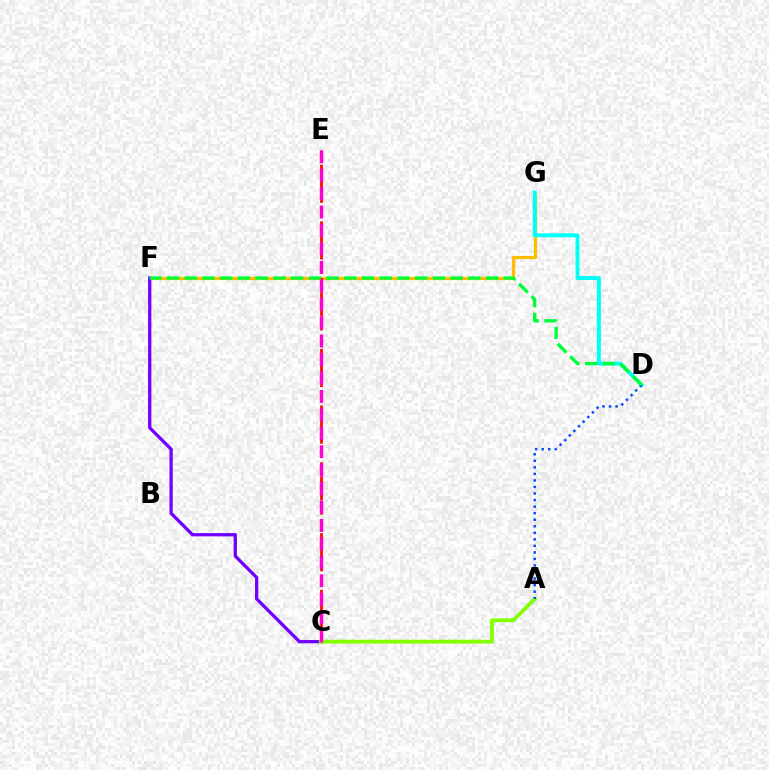{('F', 'G'): [{'color': '#ffbd00', 'line_style': 'solid', 'thickness': 2.29}], ('D', 'G'): [{'color': '#00fff6', 'line_style': 'solid', 'thickness': 2.84}], ('C', 'E'): [{'color': '#ff0000', 'line_style': 'dashed', 'thickness': 1.92}, {'color': '#ff00cf', 'line_style': 'dashed', 'thickness': 2.5}], ('C', 'F'): [{'color': '#7200ff', 'line_style': 'solid', 'thickness': 2.36}], ('A', 'C'): [{'color': '#84ff00', 'line_style': 'solid', 'thickness': 2.74}], ('A', 'D'): [{'color': '#004bff', 'line_style': 'dotted', 'thickness': 1.78}], ('D', 'F'): [{'color': '#00ff39', 'line_style': 'dashed', 'thickness': 2.41}]}